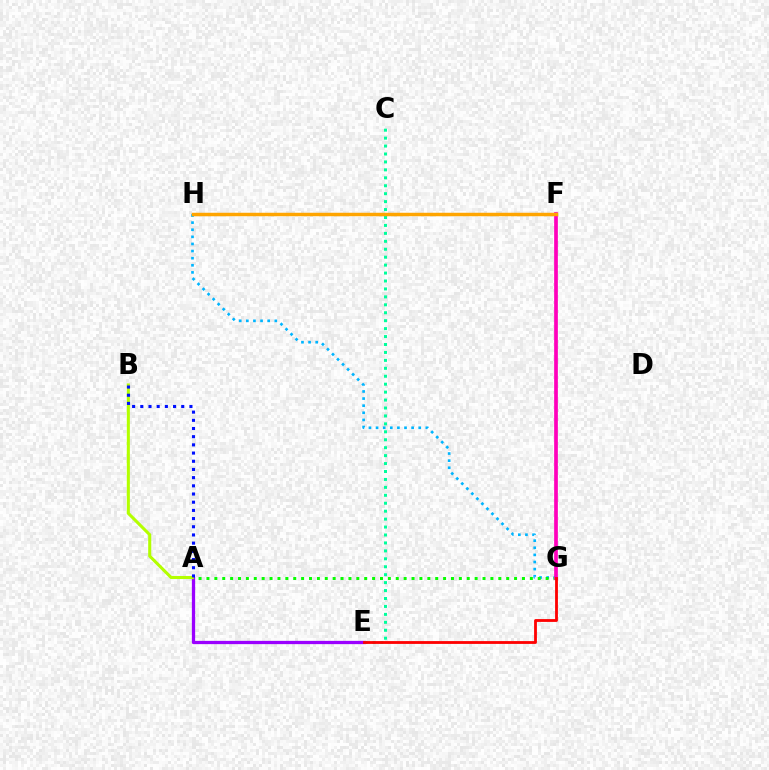{('A', 'E'): [{'color': '#9b00ff', 'line_style': 'solid', 'thickness': 2.35}], ('C', 'E'): [{'color': '#00ff9d', 'line_style': 'dotted', 'thickness': 2.16}], ('A', 'B'): [{'color': '#b3ff00', 'line_style': 'solid', 'thickness': 2.2}, {'color': '#0010ff', 'line_style': 'dotted', 'thickness': 2.22}], ('G', 'H'): [{'color': '#00b5ff', 'line_style': 'dotted', 'thickness': 1.93}], ('A', 'G'): [{'color': '#08ff00', 'line_style': 'dotted', 'thickness': 2.14}], ('F', 'G'): [{'color': '#ff00bd', 'line_style': 'solid', 'thickness': 2.67}], ('F', 'H'): [{'color': '#ffa500', 'line_style': 'solid', 'thickness': 2.5}], ('E', 'G'): [{'color': '#ff0000', 'line_style': 'solid', 'thickness': 2.02}]}